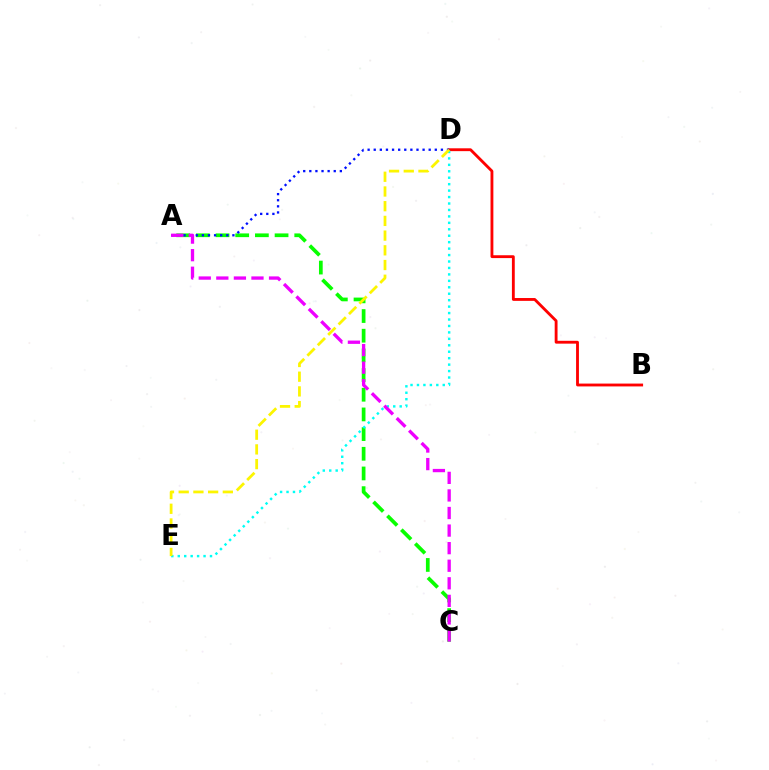{('A', 'C'): [{'color': '#08ff00', 'line_style': 'dashed', 'thickness': 2.67}, {'color': '#ee00ff', 'line_style': 'dashed', 'thickness': 2.39}], ('B', 'D'): [{'color': '#ff0000', 'line_style': 'solid', 'thickness': 2.05}], ('A', 'D'): [{'color': '#0010ff', 'line_style': 'dotted', 'thickness': 1.66}], ('D', 'E'): [{'color': '#00fff6', 'line_style': 'dotted', 'thickness': 1.75}, {'color': '#fcf500', 'line_style': 'dashed', 'thickness': 2.0}]}